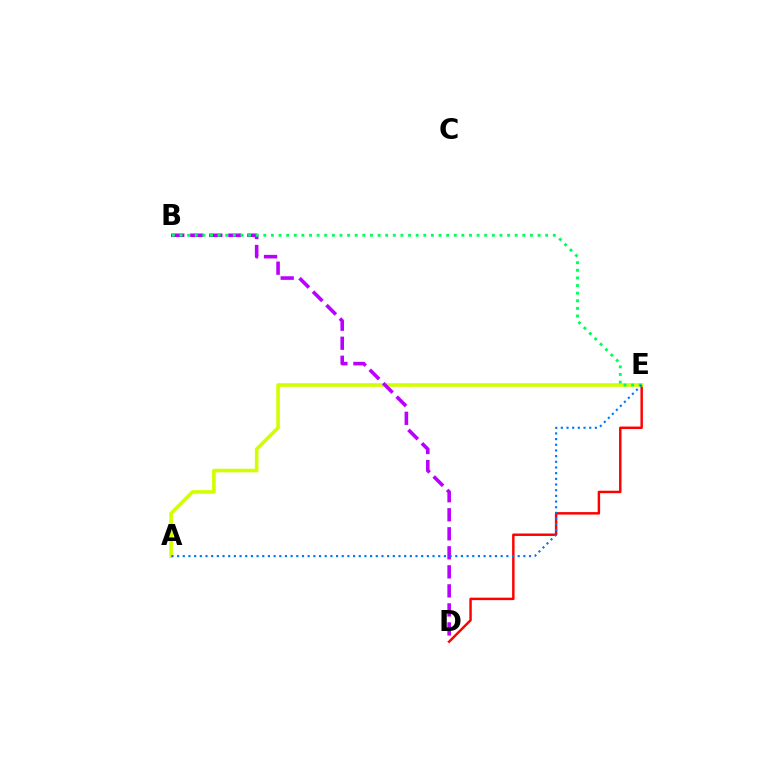{('D', 'E'): [{'color': '#ff0000', 'line_style': 'solid', 'thickness': 1.77}], ('A', 'E'): [{'color': '#d1ff00', 'line_style': 'solid', 'thickness': 2.6}, {'color': '#0074ff', 'line_style': 'dotted', 'thickness': 1.54}], ('B', 'D'): [{'color': '#b900ff', 'line_style': 'dashed', 'thickness': 2.59}], ('B', 'E'): [{'color': '#00ff5c', 'line_style': 'dotted', 'thickness': 2.07}]}